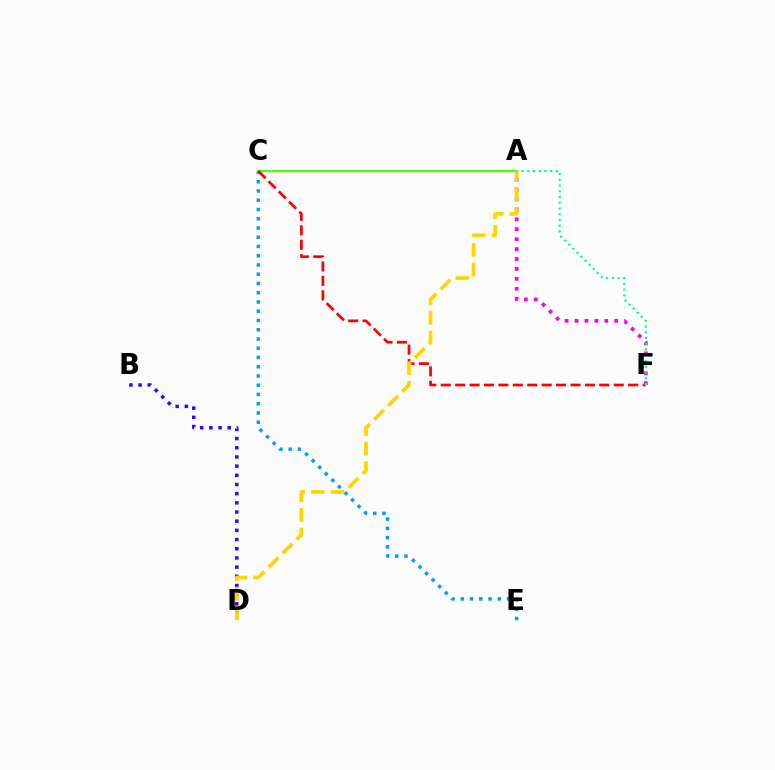{('C', 'E'): [{'color': '#009eff', 'line_style': 'dotted', 'thickness': 2.51}], ('A', 'C'): [{'color': '#4fff00', 'line_style': 'solid', 'thickness': 1.62}], ('C', 'F'): [{'color': '#ff0000', 'line_style': 'dashed', 'thickness': 1.96}], ('B', 'D'): [{'color': '#3700ff', 'line_style': 'dotted', 'thickness': 2.49}], ('A', 'F'): [{'color': '#ff00ed', 'line_style': 'dotted', 'thickness': 2.7}, {'color': '#00ff86', 'line_style': 'dotted', 'thickness': 1.56}], ('A', 'D'): [{'color': '#ffd500', 'line_style': 'dashed', 'thickness': 2.68}]}